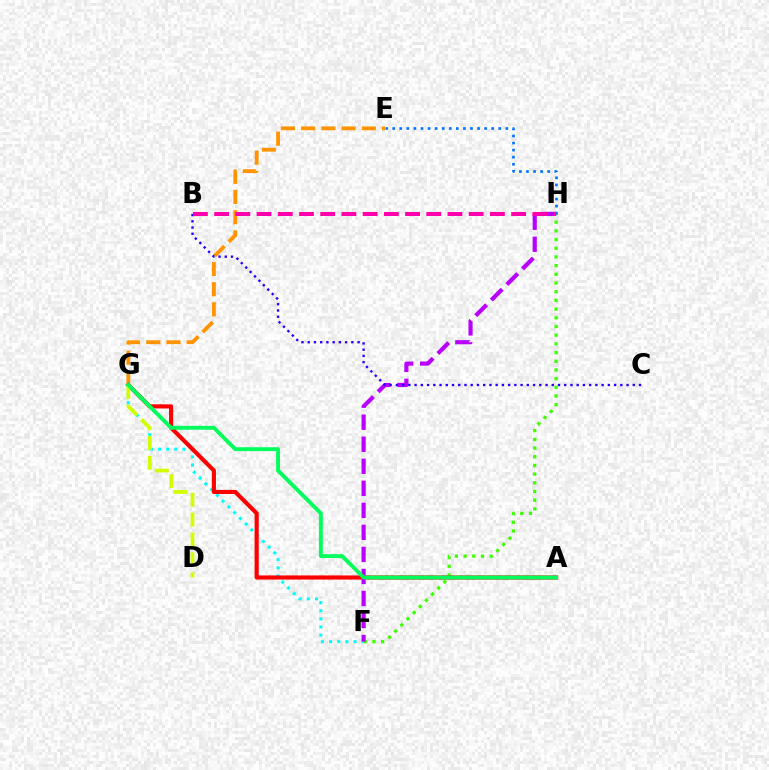{('E', 'G'): [{'color': '#ff9400', 'line_style': 'dashed', 'thickness': 2.75}], ('F', 'H'): [{'color': '#3dff00', 'line_style': 'dotted', 'thickness': 2.36}, {'color': '#b900ff', 'line_style': 'dashed', 'thickness': 2.99}], ('F', 'G'): [{'color': '#00fff6', 'line_style': 'dotted', 'thickness': 2.21}], ('A', 'G'): [{'color': '#ff0000', 'line_style': 'solid', 'thickness': 2.98}, {'color': '#00ff5c', 'line_style': 'solid', 'thickness': 2.8}], ('D', 'G'): [{'color': '#d1ff00', 'line_style': 'dashed', 'thickness': 2.71}], ('B', 'C'): [{'color': '#2500ff', 'line_style': 'dotted', 'thickness': 1.69}], ('E', 'H'): [{'color': '#0074ff', 'line_style': 'dotted', 'thickness': 1.92}], ('B', 'H'): [{'color': '#ff00ac', 'line_style': 'dashed', 'thickness': 2.88}]}